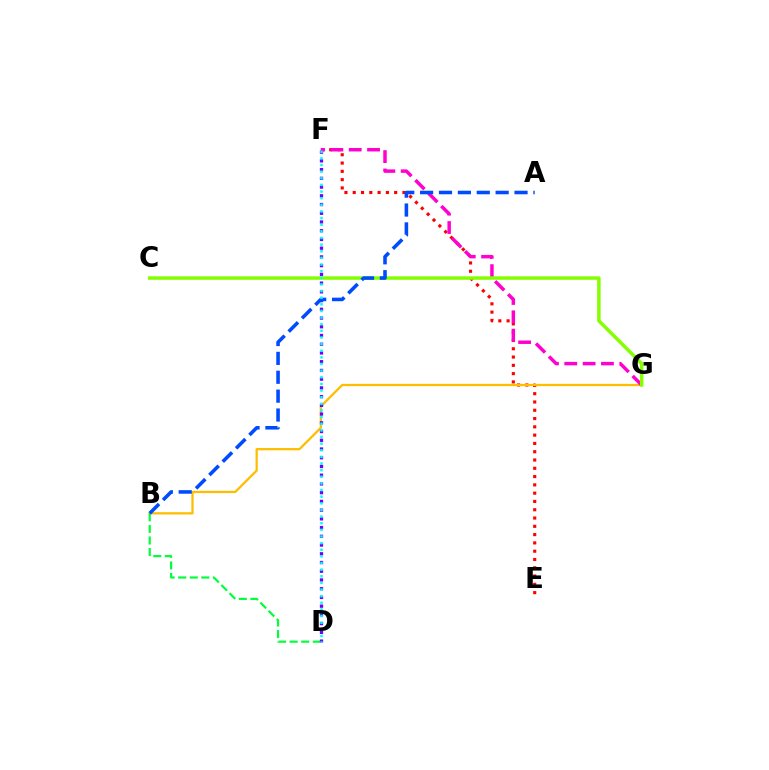{('E', 'F'): [{'color': '#ff0000', 'line_style': 'dotted', 'thickness': 2.25}], ('B', 'G'): [{'color': '#ffbd00', 'line_style': 'solid', 'thickness': 1.63}], ('B', 'D'): [{'color': '#00ff39', 'line_style': 'dashed', 'thickness': 1.57}], ('D', 'F'): [{'color': '#7200ff', 'line_style': 'dotted', 'thickness': 2.37}, {'color': '#00fff6', 'line_style': 'dotted', 'thickness': 1.8}], ('F', 'G'): [{'color': '#ff00cf', 'line_style': 'dashed', 'thickness': 2.49}], ('C', 'G'): [{'color': '#84ff00', 'line_style': 'solid', 'thickness': 2.49}], ('A', 'B'): [{'color': '#004bff', 'line_style': 'dashed', 'thickness': 2.56}]}